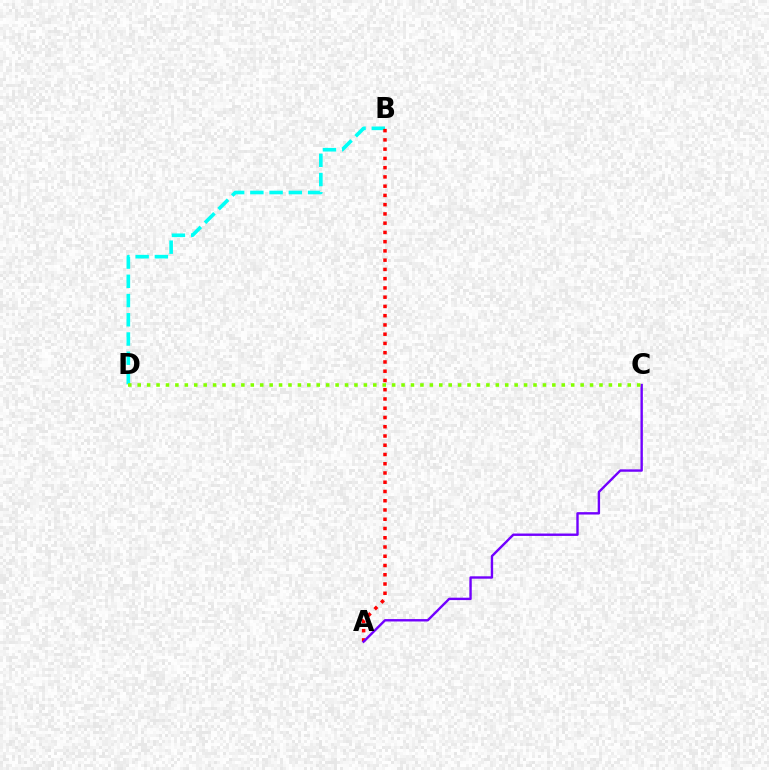{('B', 'D'): [{'color': '#00fff6', 'line_style': 'dashed', 'thickness': 2.61}], ('A', 'B'): [{'color': '#ff0000', 'line_style': 'dotted', 'thickness': 2.51}], ('A', 'C'): [{'color': '#7200ff', 'line_style': 'solid', 'thickness': 1.72}], ('C', 'D'): [{'color': '#84ff00', 'line_style': 'dotted', 'thickness': 2.56}]}